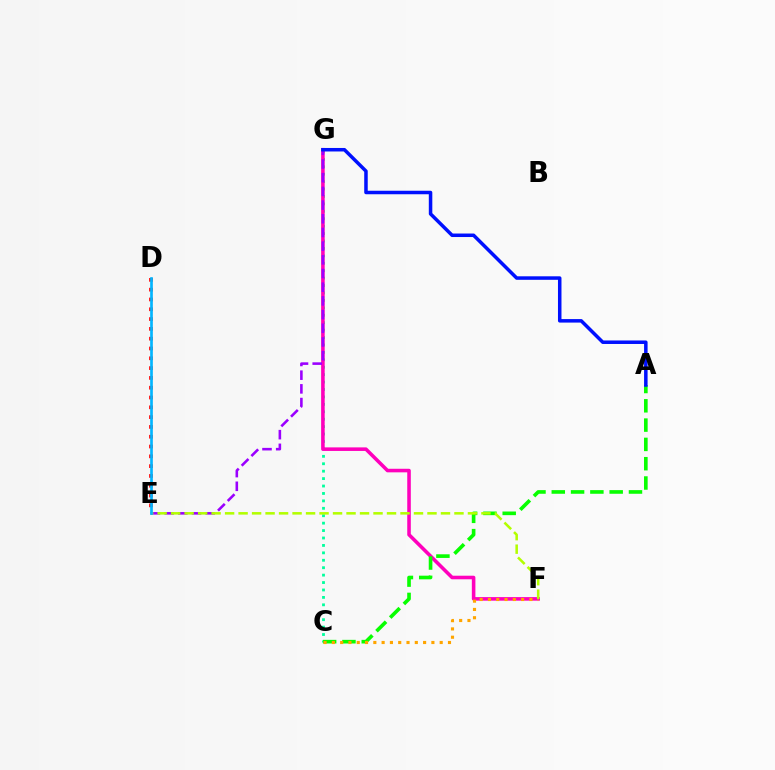{('D', 'E'): [{'color': '#ff0000', 'line_style': 'dotted', 'thickness': 2.66}, {'color': '#00b5ff', 'line_style': 'solid', 'thickness': 1.92}], ('C', 'G'): [{'color': '#00ff9d', 'line_style': 'dotted', 'thickness': 2.02}], ('F', 'G'): [{'color': '#ff00bd', 'line_style': 'solid', 'thickness': 2.57}], ('A', 'C'): [{'color': '#08ff00', 'line_style': 'dashed', 'thickness': 2.62}], ('E', 'G'): [{'color': '#9b00ff', 'line_style': 'dashed', 'thickness': 1.86}], ('C', 'F'): [{'color': '#ffa500', 'line_style': 'dotted', 'thickness': 2.25}], ('E', 'F'): [{'color': '#b3ff00', 'line_style': 'dashed', 'thickness': 1.83}], ('A', 'G'): [{'color': '#0010ff', 'line_style': 'solid', 'thickness': 2.53}]}